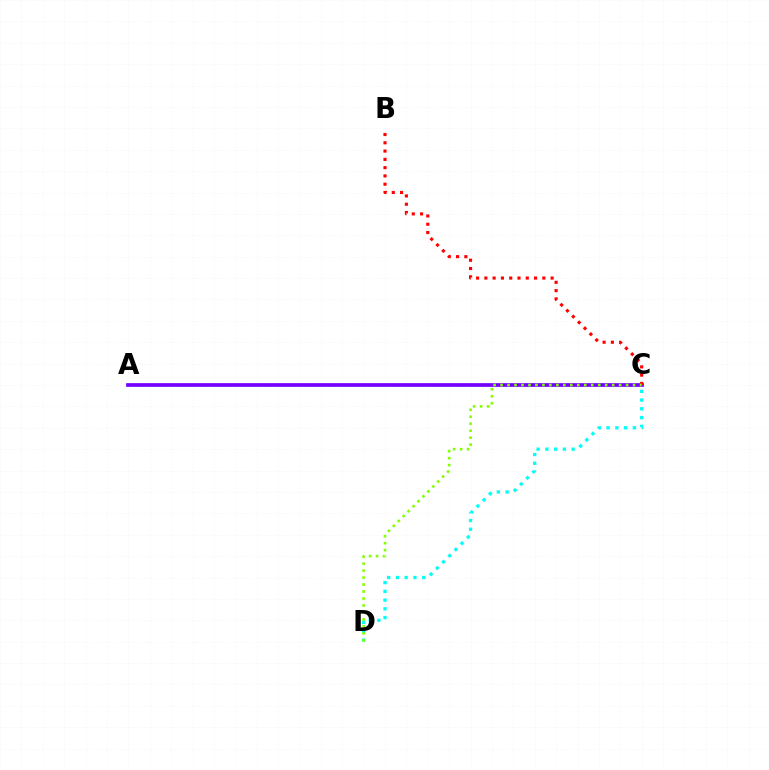{('A', 'C'): [{'color': '#7200ff', 'line_style': 'solid', 'thickness': 2.67}], ('C', 'D'): [{'color': '#00fff6', 'line_style': 'dotted', 'thickness': 2.38}, {'color': '#84ff00', 'line_style': 'dotted', 'thickness': 1.9}], ('B', 'C'): [{'color': '#ff0000', 'line_style': 'dotted', 'thickness': 2.25}]}